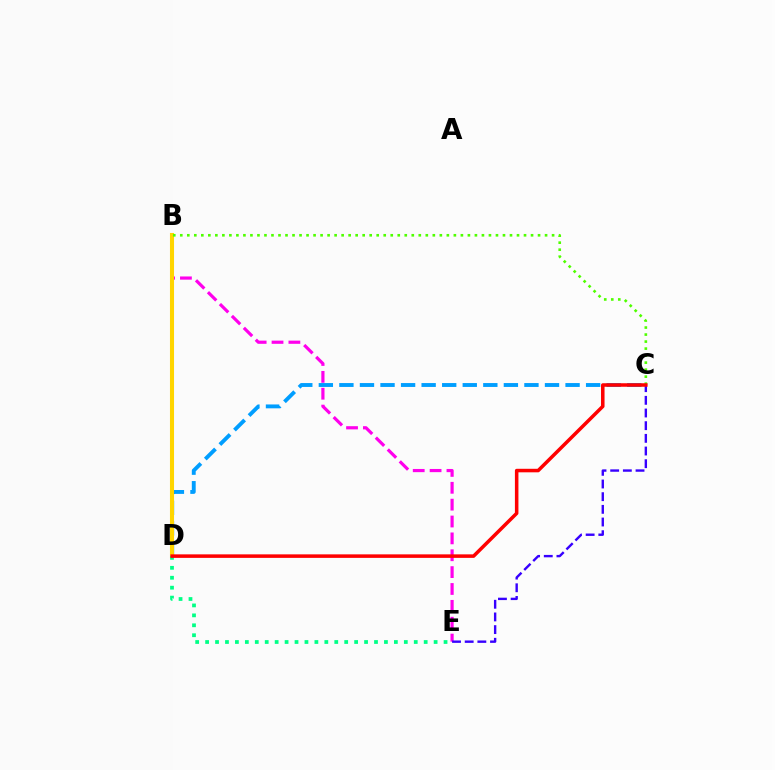{('C', 'D'): [{'color': '#009eff', 'line_style': 'dashed', 'thickness': 2.79}, {'color': '#ff0000', 'line_style': 'solid', 'thickness': 2.54}], ('B', 'E'): [{'color': '#ff00ed', 'line_style': 'dashed', 'thickness': 2.29}], ('B', 'D'): [{'color': '#ffd500', 'line_style': 'solid', 'thickness': 2.93}], ('D', 'E'): [{'color': '#00ff86', 'line_style': 'dotted', 'thickness': 2.7}], ('B', 'C'): [{'color': '#4fff00', 'line_style': 'dotted', 'thickness': 1.91}], ('C', 'E'): [{'color': '#3700ff', 'line_style': 'dashed', 'thickness': 1.72}]}